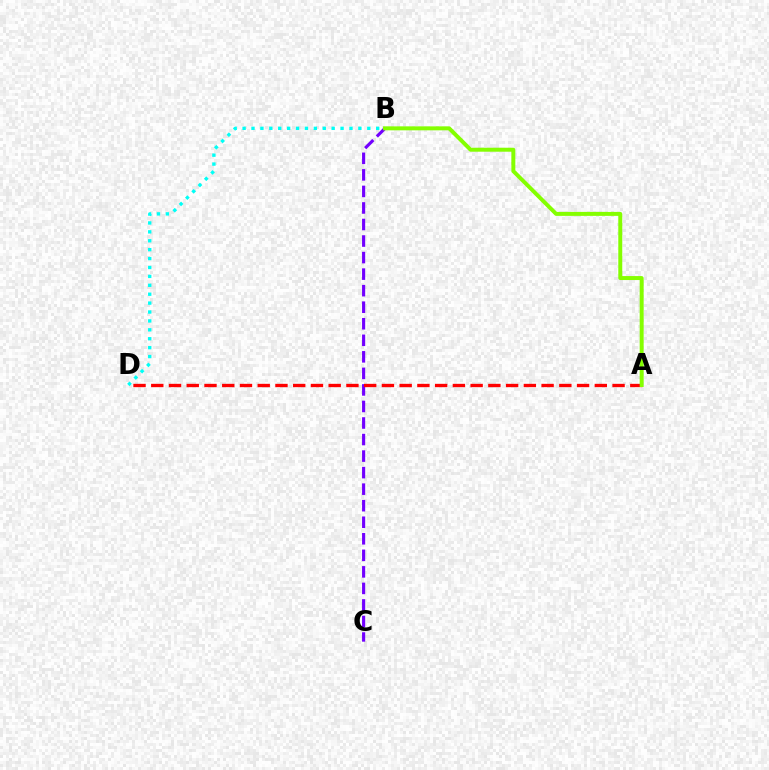{('B', 'D'): [{'color': '#00fff6', 'line_style': 'dotted', 'thickness': 2.42}], ('B', 'C'): [{'color': '#7200ff', 'line_style': 'dashed', 'thickness': 2.25}], ('A', 'D'): [{'color': '#ff0000', 'line_style': 'dashed', 'thickness': 2.41}], ('A', 'B'): [{'color': '#84ff00', 'line_style': 'solid', 'thickness': 2.86}]}